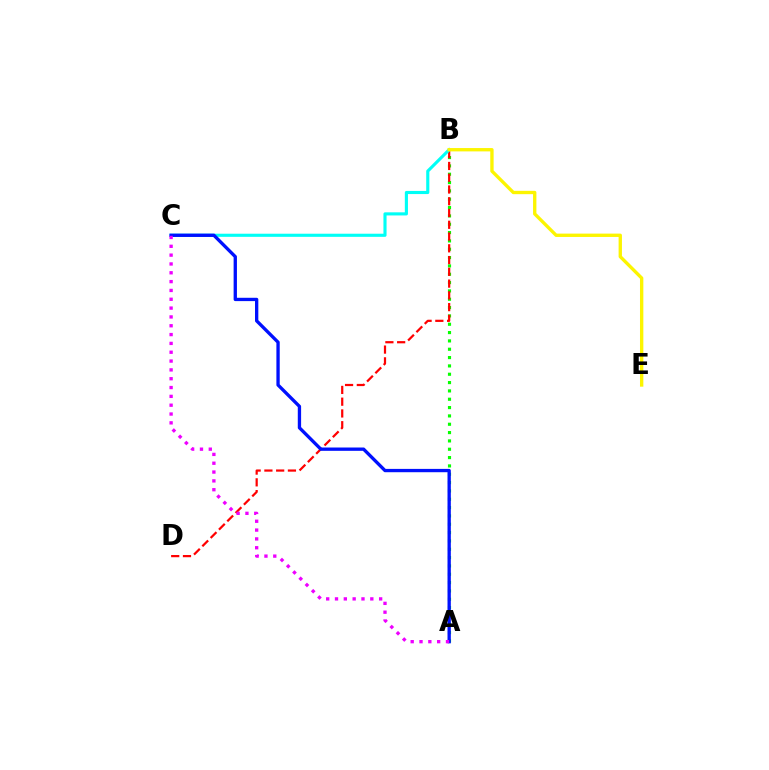{('A', 'B'): [{'color': '#08ff00', 'line_style': 'dotted', 'thickness': 2.26}], ('B', 'D'): [{'color': '#ff0000', 'line_style': 'dashed', 'thickness': 1.6}], ('B', 'C'): [{'color': '#00fff6', 'line_style': 'solid', 'thickness': 2.25}], ('A', 'C'): [{'color': '#0010ff', 'line_style': 'solid', 'thickness': 2.39}, {'color': '#ee00ff', 'line_style': 'dotted', 'thickness': 2.4}], ('B', 'E'): [{'color': '#fcf500', 'line_style': 'solid', 'thickness': 2.41}]}